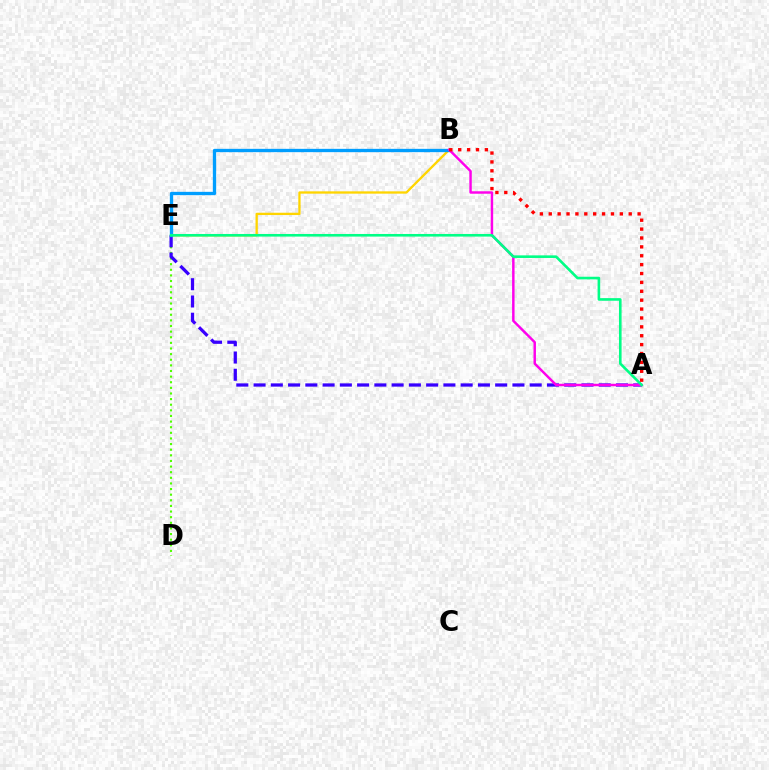{('D', 'E'): [{'color': '#4fff00', 'line_style': 'dotted', 'thickness': 1.53}], ('A', 'E'): [{'color': '#3700ff', 'line_style': 'dashed', 'thickness': 2.34}, {'color': '#00ff86', 'line_style': 'solid', 'thickness': 1.88}], ('B', 'E'): [{'color': '#ffd500', 'line_style': 'solid', 'thickness': 1.66}, {'color': '#009eff', 'line_style': 'solid', 'thickness': 2.39}], ('A', 'B'): [{'color': '#ff00ed', 'line_style': 'solid', 'thickness': 1.77}, {'color': '#ff0000', 'line_style': 'dotted', 'thickness': 2.41}]}